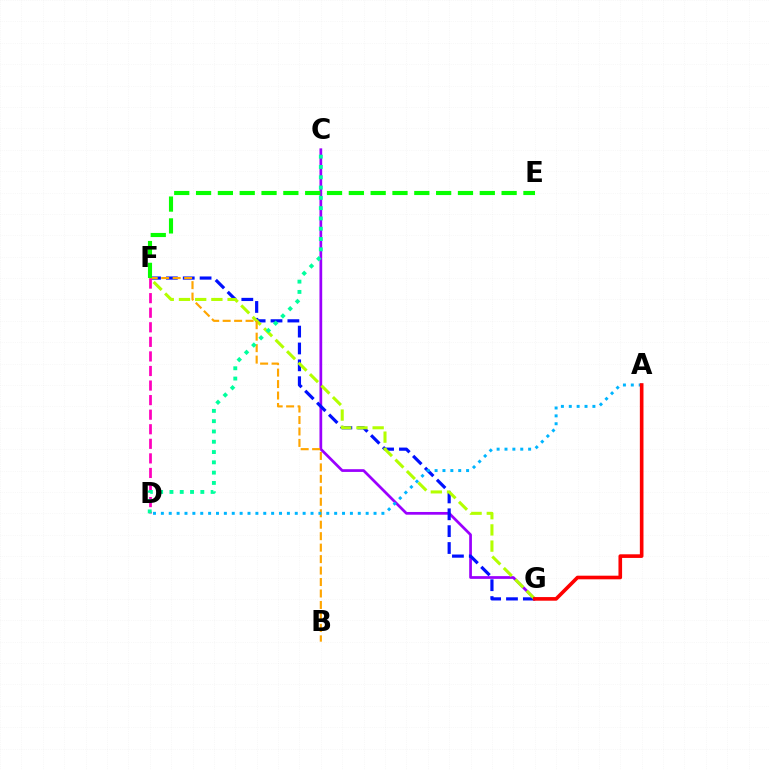{('C', 'G'): [{'color': '#9b00ff', 'line_style': 'solid', 'thickness': 1.97}], ('F', 'G'): [{'color': '#0010ff', 'line_style': 'dashed', 'thickness': 2.29}, {'color': '#b3ff00', 'line_style': 'dashed', 'thickness': 2.2}], ('B', 'F'): [{'color': '#ffa500', 'line_style': 'dashed', 'thickness': 1.56}], ('D', 'F'): [{'color': '#ff00bd', 'line_style': 'dashed', 'thickness': 1.98}], ('E', 'F'): [{'color': '#08ff00', 'line_style': 'dashed', 'thickness': 2.96}], ('C', 'D'): [{'color': '#00ff9d', 'line_style': 'dotted', 'thickness': 2.8}], ('A', 'D'): [{'color': '#00b5ff', 'line_style': 'dotted', 'thickness': 2.14}], ('A', 'G'): [{'color': '#ff0000', 'line_style': 'solid', 'thickness': 2.61}]}